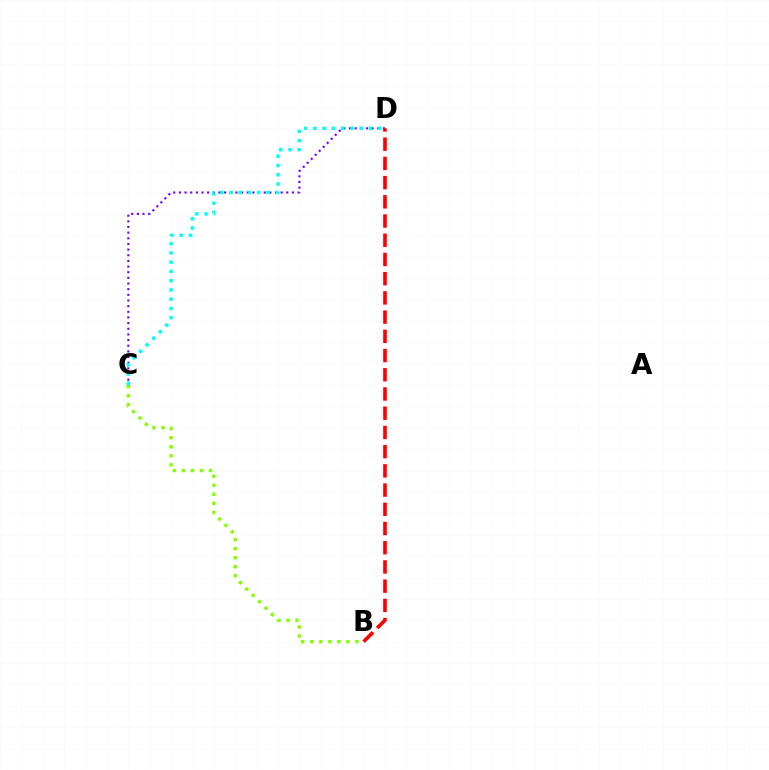{('C', 'D'): [{'color': '#7200ff', 'line_style': 'dotted', 'thickness': 1.54}, {'color': '#00fff6', 'line_style': 'dotted', 'thickness': 2.51}], ('B', 'C'): [{'color': '#84ff00', 'line_style': 'dotted', 'thickness': 2.45}], ('B', 'D'): [{'color': '#ff0000', 'line_style': 'dashed', 'thickness': 2.61}]}